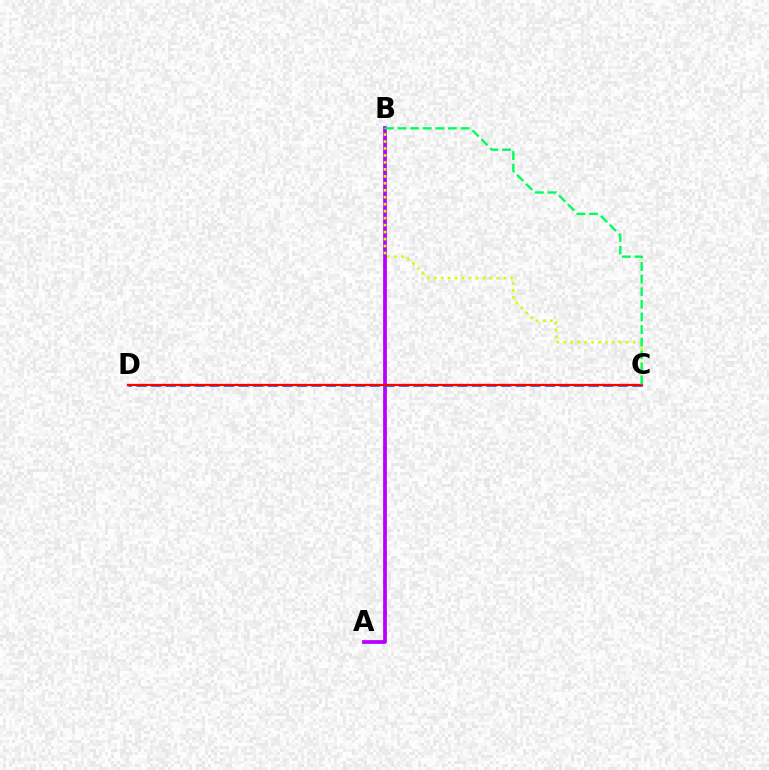{('A', 'B'): [{'color': '#b900ff', 'line_style': 'solid', 'thickness': 2.7}], ('C', 'D'): [{'color': '#0074ff', 'line_style': 'dashed', 'thickness': 1.98}, {'color': '#ff0000', 'line_style': 'solid', 'thickness': 1.64}], ('B', 'C'): [{'color': '#d1ff00', 'line_style': 'dotted', 'thickness': 1.89}, {'color': '#00ff5c', 'line_style': 'dashed', 'thickness': 1.71}]}